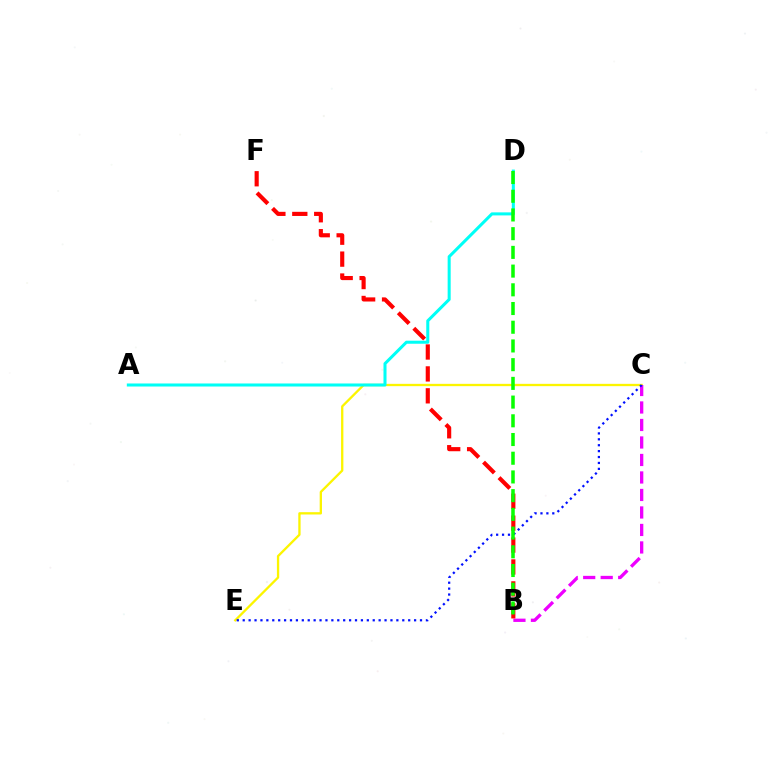{('C', 'E'): [{'color': '#fcf500', 'line_style': 'solid', 'thickness': 1.66}, {'color': '#0010ff', 'line_style': 'dotted', 'thickness': 1.61}], ('B', 'C'): [{'color': '#ee00ff', 'line_style': 'dashed', 'thickness': 2.38}], ('B', 'F'): [{'color': '#ff0000', 'line_style': 'dashed', 'thickness': 2.98}], ('A', 'D'): [{'color': '#00fff6', 'line_style': 'solid', 'thickness': 2.19}], ('B', 'D'): [{'color': '#08ff00', 'line_style': 'dashed', 'thickness': 2.54}]}